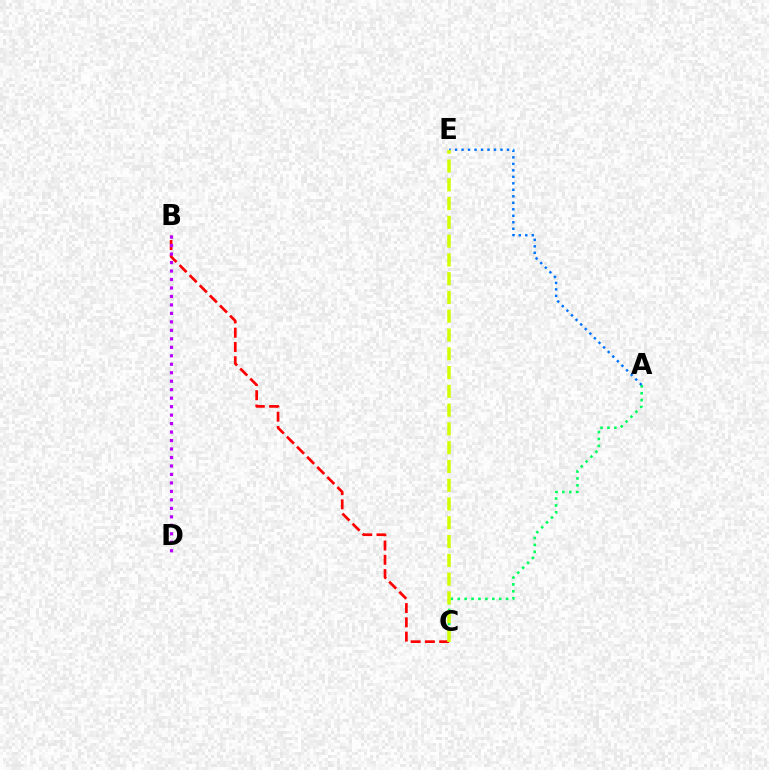{('B', 'C'): [{'color': '#ff0000', 'line_style': 'dashed', 'thickness': 1.94}], ('A', 'C'): [{'color': '#00ff5c', 'line_style': 'dotted', 'thickness': 1.88}], ('A', 'E'): [{'color': '#0074ff', 'line_style': 'dotted', 'thickness': 1.76}], ('B', 'D'): [{'color': '#b900ff', 'line_style': 'dotted', 'thickness': 2.3}], ('C', 'E'): [{'color': '#d1ff00', 'line_style': 'dashed', 'thickness': 2.55}]}